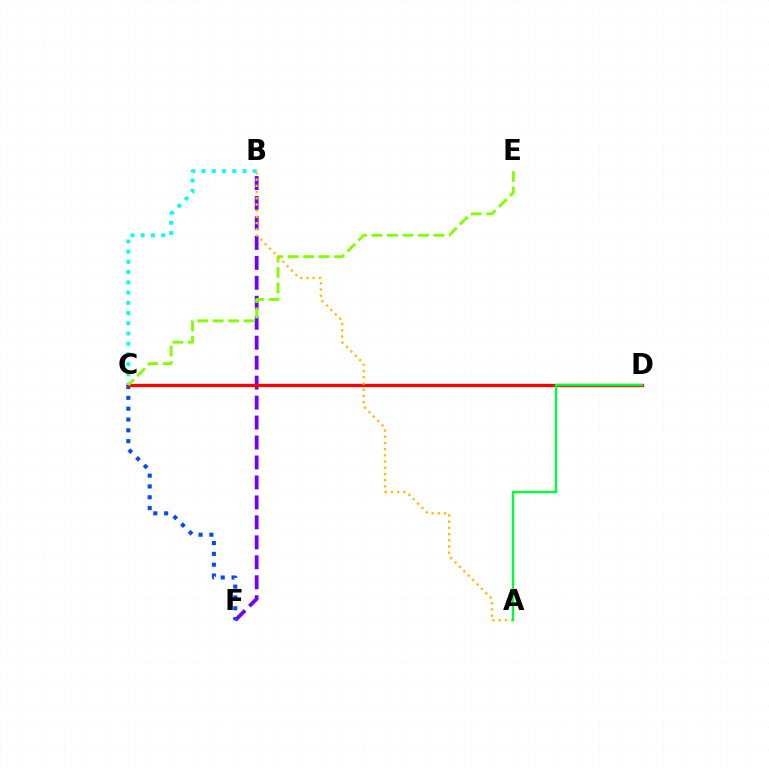{('B', 'F'): [{'color': '#7200ff', 'line_style': 'dashed', 'thickness': 2.71}], ('C', 'F'): [{'color': '#004bff', 'line_style': 'dotted', 'thickness': 2.94}], ('C', 'D'): [{'color': '#ff00cf', 'line_style': 'dotted', 'thickness': 1.85}, {'color': '#ff0000', 'line_style': 'solid', 'thickness': 2.37}], ('B', 'C'): [{'color': '#00fff6', 'line_style': 'dotted', 'thickness': 2.78}], ('C', 'E'): [{'color': '#84ff00', 'line_style': 'dashed', 'thickness': 2.1}], ('A', 'B'): [{'color': '#ffbd00', 'line_style': 'dotted', 'thickness': 1.69}], ('A', 'D'): [{'color': '#00ff39', 'line_style': 'solid', 'thickness': 1.72}]}